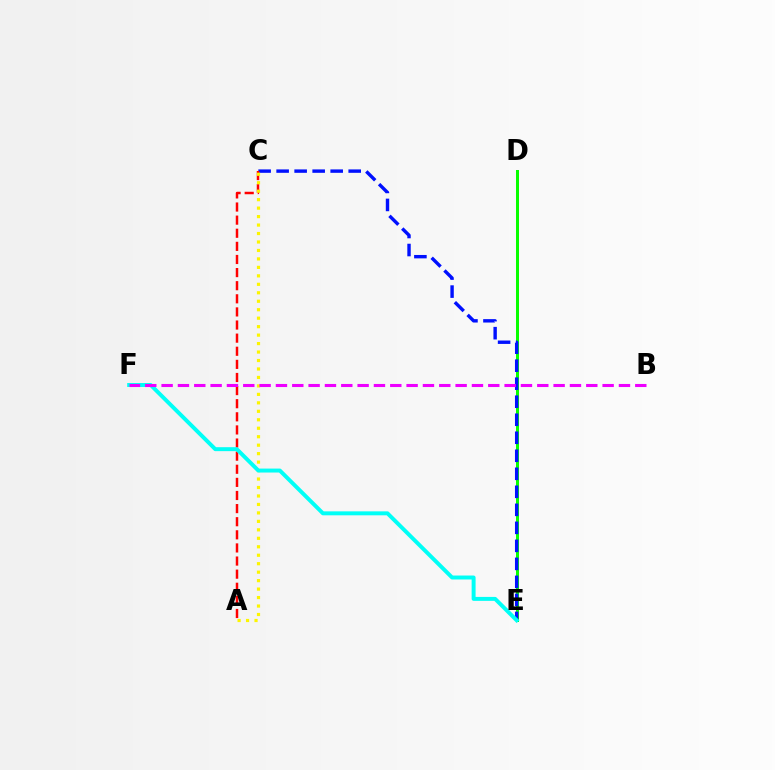{('D', 'E'): [{'color': '#08ff00', 'line_style': 'solid', 'thickness': 2.16}], ('C', 'E'): [{'color': '#0010ff', 'line_style': 'dashed', 'thickness': 2.45}], ('A', 'C'): [{'color': '#ff0000', 'line_style': 'dashed', 'thickness': 1.78}, {'color': '#fcf500', 'line_style': 'dotted', 'thickness': 2.3}], ('E', 'F'): [{'color': '#00fff6', 'line_style': 'solid', 'thickness': 2.84}], ('B', 'F'): [{'color': '#ee00ff', 'line_style': 'dashed', 'thickness': 2.22}]}